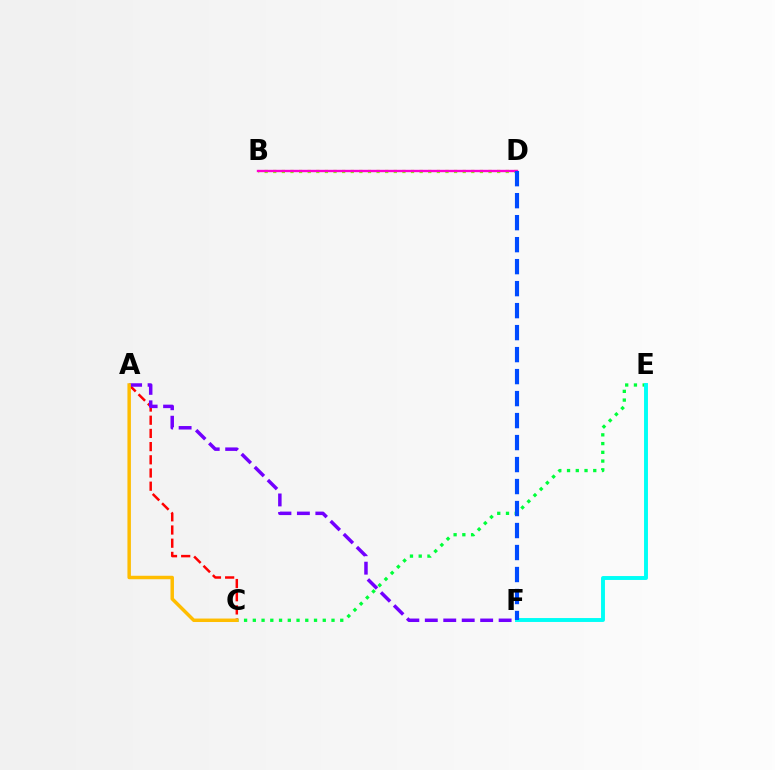{('C', 'E'): [{'color': '#00ff39', 'line_style': 'dotted', 'thickness': 2.38}], ('A', 'C'): [{'color': '#ff0000', 'line_style': 'dashed', 'thickness': 1.79}, {'color': '#ffbd00', 'line_style': 'solid', 'thickness': 2.5}], ('A', 'F'): [{'color': '#7200ff', 'line_style': 'dashed', 'thickness': 2.51}], ('B', 'D'): [{'color': '#84ff00', 'line_style': 'dotted', 'thickness': 2.34}, {'color': '#ff00cf', 'line_style': 'solid', 'thickness': 1.71}], ('E', 'F'): [{'color': '#00fff6', 'line_style': 'solid', 'thickness': 2.82}], ('D', 'F'): [{'color': '#004bff', 'line_style': 'dashed', 'thickness': 2.99}]}